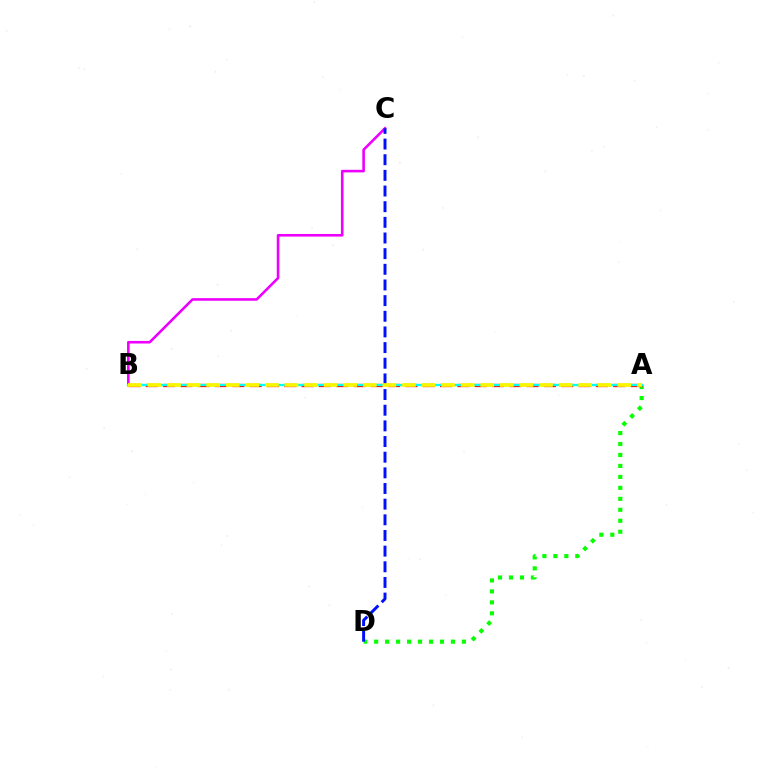{('A', 'D'): [{'color': '#08ff00', 'line_style': 'dotted', 'thickness': 2.98}], ('A', 'B'): [{'color': '#ff0000', 'line_style': 'dashed', 'thickness': 2.35}, {'color': '#00fff6', 'line_style': 'solid', 'thickness': 1.67}, {'color': '#fcf500', 'line_style': 'dashed', 'thickness': 2.66}], ('B', 'C'): [{'color': '#ee00ff', 'line_style': 'solid', 'thickness': 1.87}], ('C', 'D'): [{'color': '#0010ff', 'line_style': 'dashed', 'thickness': 2.13}]}